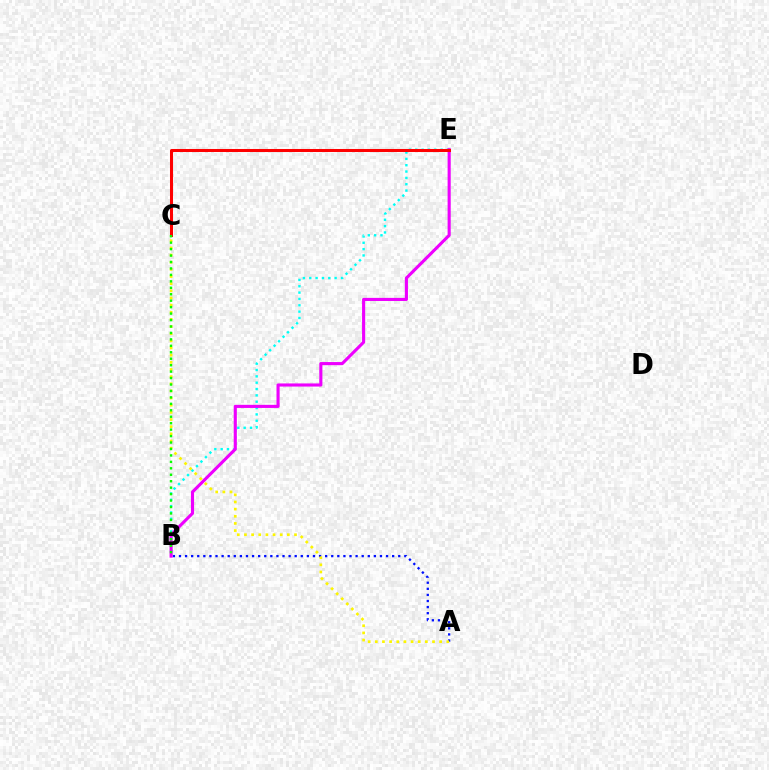{('B', 'E'): [{'color': '#00fff6', 'line_style': 'dotted', 'thickness': 1.72}, {'color': '#ee00ff', 'line_style': 'solid', 'thickness': 2.24}], ('A', 'B'): [{'color': '#0010ff', 'line_style': 'dotted', 'thickness': 1.65}], ('C', 'E'): [{'color': '#ff0000', 'line_style': 'solid', 'thickness': 2.18}], ('A', 'C'): [{'color': '#fcf500', 'line_style': 'dotted', 'thickness': 1.94}], ('B', 'C'): [{'color': '#08ff00', 'line_style': 'dotted', 'thickness': 1.75}]}